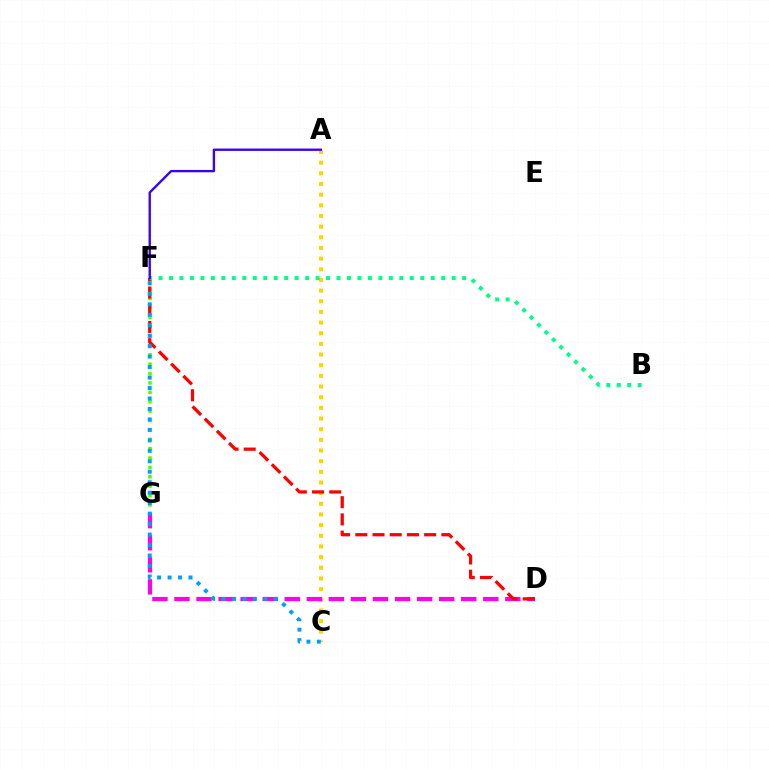{('F', 'G'): [{'color': '#4fff00', 'line_style': 'dotted', 'thickness': 2.55}], ('A', 'C'): [{'color': '#ffd500', 'line_style': 'dotted', 'thickness': 2.9}], ('D', 'G'): [{'color': '#ff00ed', 'line_style': 'dashed', 'thickness': 3.0}], ('D', 'F'): [{'color': '#ff0000', 'line_style': 'dashed', 'thickness': 2.34}], ('C', 'F'): [{'color': '#009eff', 'line_style': 'dotted', 'thickness': 2.84}], ('B', 'F'): [{'color': '#00ff86', 'line_style': 'dotted', 'thickness': 2.84}], ('A', 'F'): [{'color': '#3700ff', 'line_style': 'solid', 'thickness': 1.69}]}